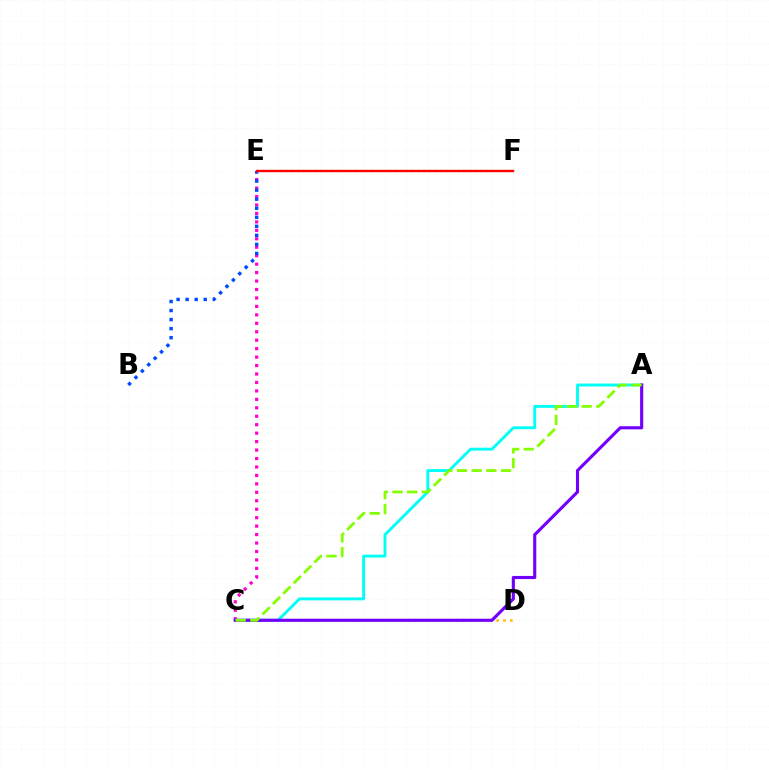{('C', 'E'): [{'color': '#ff00cf', 'line_style': 'dotted', 'thickness': 2.3}], ('B', 'E'): [{'color': '#004bff', 'line_style': 'dotted', 'thickness': 2.46}], ('E', 'F'): [{'color': '#00ff39', 'line_style': 'dotted', 'thickness': 1.55}, {'color': '#ff0000', 'line_style': 'solid', 'thickness': 1.71}], ('A', 'C'): [{'color': '#00fff6', 'line_style': 'solid', 'thickness': 2.08}, {'color': '#7200ff', 'line_style': 'solid', 'thickness': 2.25}, {'color': '#84ff00', 'line_style': 'dashed', 'thickness': 2.0}], ('C', 'D'): [{'color': '#ffbd00', 'line_style': 'dotted', 'thickness': 1.86}]}